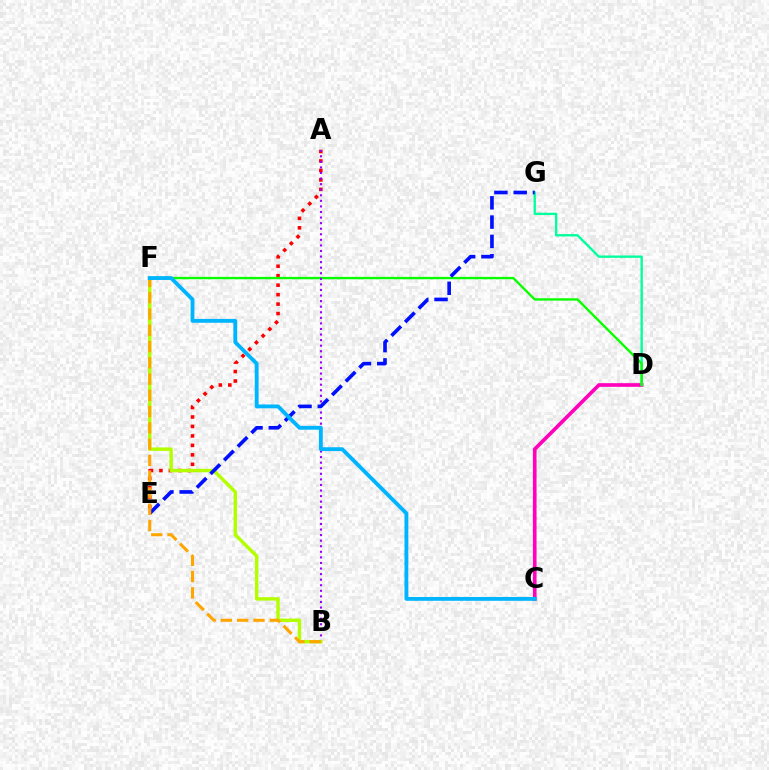{('C', 'D'): [{'color': '#ff00bd', 'line_style': 'solid', 'thickness': 2.63}], ('D', 'G'): [{'color': '#00ff9d', 'line_style': 'solid', 'thickness': 1.7}], ('A', 'E'): [{'color': '#ff0000', 'line_style': 'dotted', 'thickness': 2.57}], ('D', 'F'): [{'color': '#08ff00', 'line_style': 'solid', 'thickness': 1.7}], ('A', 'B'): [{'color': '#9b00ff', 'line_style': 'dotted', 'thickness': 1.51}], ('B', 'F'): [{'color': '#b3ff00', 'line_style': 'solid', 'thickness': 2.47}, {'color': '#ffa500', 'line_style': 'dashed', 'thickness': 2.21}], ('E', 'G'): [{'color': '#0010ff', 'line_style': 'dashed', 'thickness': 2.62}], ('C', 'F'): [{'color': '#00b5ff', 'line_style': 'solid', 'thickness': 2.77}]}